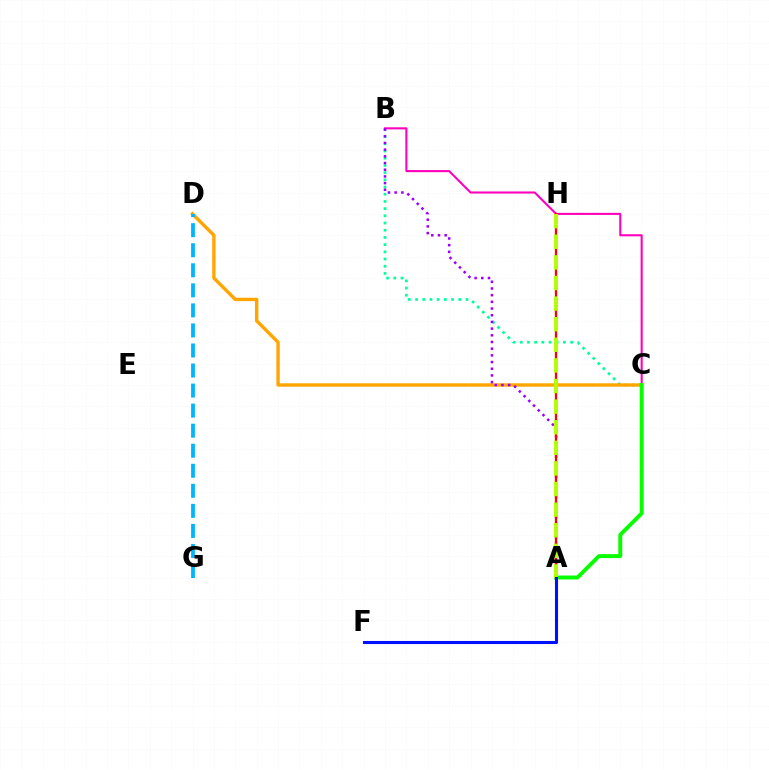{('B', 'C'): [{'color': '#00ff9d', 'line_style': 'dotted', 'thickness': 1.96}, {'color': '#ff00bd', 'line_style': 'solid', 'thickness': 1.5}], ('C', 'D'): [{'color': '#ffa500', 'line_style': 'solid', 'thickness': 2.45}], ('A', 'B'): [{'color': '#9b00ff', 'line_style': 'dotted', 'thickness': 1.82}], ('D', 'G'): [{'color': '#00b5ff', 'line_style': 'dashed', 'thickness': 2.72}], ('A', 'C'): [{'color': '#08ff00', 'line_style': 'solid', 'thickness': 2.83}], ('A', 'H'): [{'color': '#ff0000', 'line_style': 'solid', 'thickness': 1.66}, {'color': '#b3ff00', 'line_style': 'dashed', 'thickness': 2.8}], ('A', 'F'): [{'color': '#0010ff', 'line_style': 'solid', 'thickness': 2.21}]}